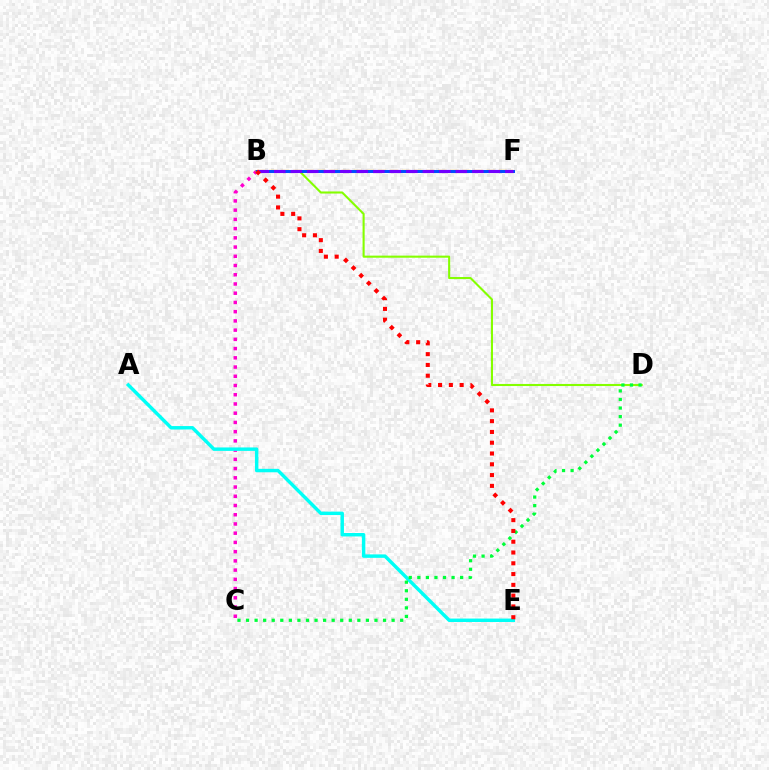{('B', 'C'): [{'color': '#ff00cf', 'line_style': 'dotted', 'thickness': 2.51}], ('B', 'D'): [{'color': '#84ff00', 'line_style': 'solid', 'thickness': 1.51}], ('B', 'F'): [{'color': '#ffbd00', 'line_style': 'dashed', 'thickness': 1.64}, {'color': '#004bff', 'line_style': 'solid', 'thickness': 2.14}, {'color': '#7200ff', 'line_style': 'dashed', 'thickness': 2.24}], ('A', 'E'): [{'color': '#00fff6', 'line_style': 'solid', 'thickness': 2.48}], ('C', 'D'): [{'color': '#00ff39', 'line_style': 'dotted', 'thickness': 2.33}], ('B', 'E'): [{'color': '#ff0000', 'line_style': 'dotted', 'thickness': 2.93}]}